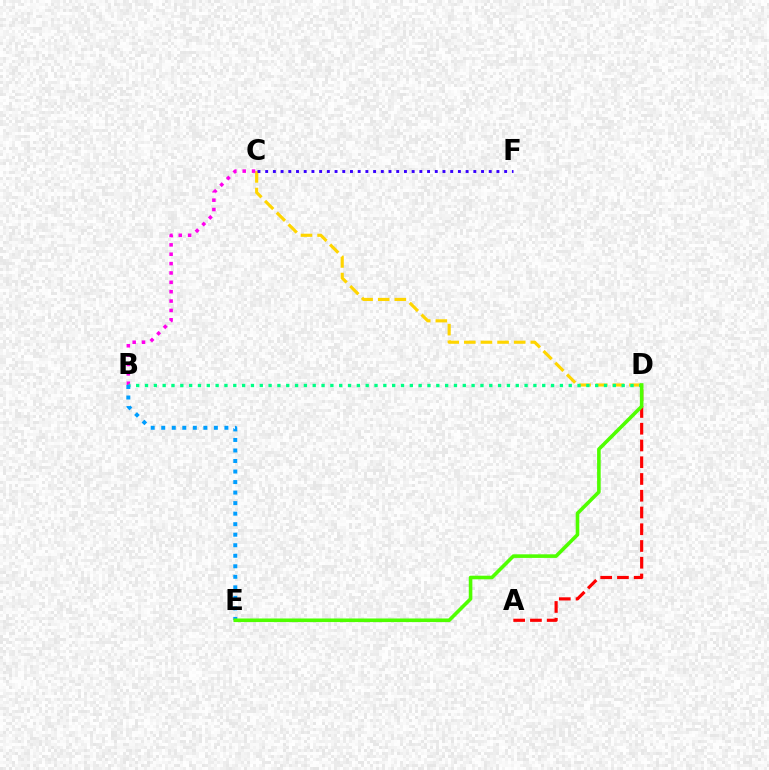{('C', 'D'): [{'color': '#ffd500', 'line_style': 'dashed', 'thickness': 2.26}], ('B', 'C'): [{'color': '#ff00ed', 'line_style': 'dotted', 'thickness': 2.55}], ('A', 'D'): [{'color': '#ff0000', 'line_style': 'dashed', 'thickness': 2.28}], ('B', 'D'): [{'color': '#00ff86', 'line_style': 'dotted', 'thickness': 2.4}], ('B', 'E'): [{'color': '#009eff', 'line_style': 'dotted', 'thickness': 2.86}], ('C', 'F'): [{'color': '#3700ff', 'line_style': 'dotted', 'thickness': 2.09}], ('D', 'E'): [{'color': '#4fff00', 'line_style': 'solid', 'thickness': 2.59}]}